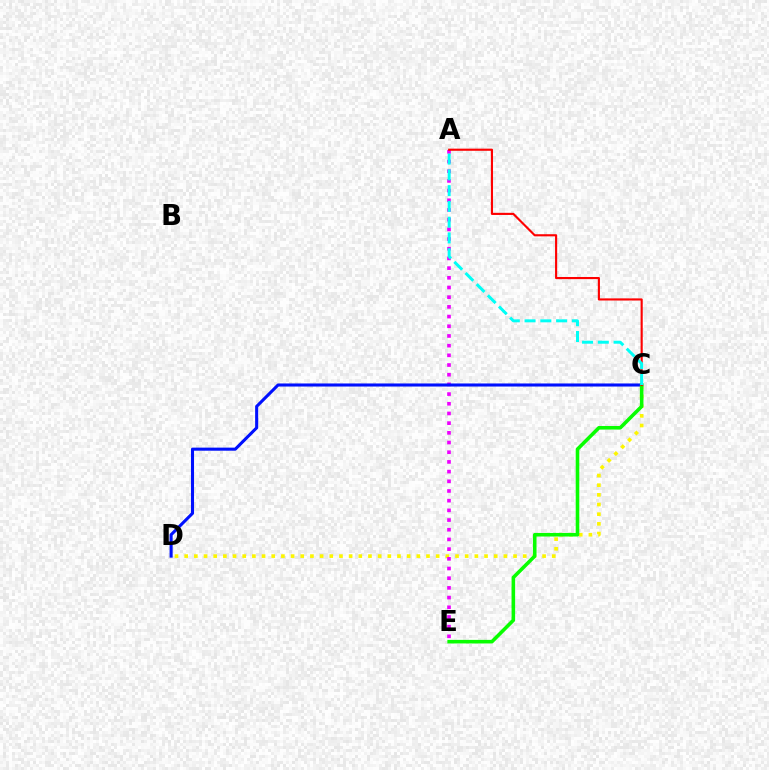{('C', 'D'): [{'color': '#fcf500', 'line_style': 'dotted', 'thickness': 2.63}, {'color': '#0010ff', 'line_style': 'solid', 'thickness': 2.21}], ('A', 'E'): [{'color': '#ee00ff', 'line_style': 'dotted', 'thickness': 2.63}], ('C', 'E'): [{'color': '#08ff00', 'line_style': 'solid', 'thickness': 2.57}], ('A', 'C'): [{'color': '#ff0000', 'line_style': 'solid', 'thickness': 1.54}, {'color': '#00fff6', 'line_style': 'dashed', 'thickness': 2.14}]}